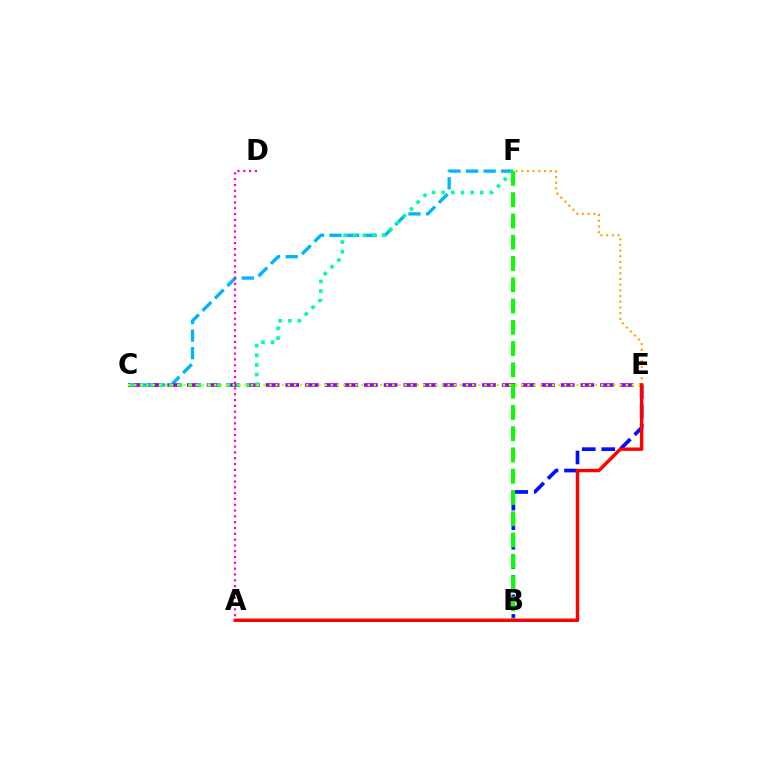{('B', 'E'): [{'color': '#0010ff', 'line_style': 'dashed', 'thickness': 2.66}], ('C', 'F'): [{'color': '#00b5ff', 'line_style': 'dashed', 'thickness': 2.39}, {'color': '#00ff9d', 'line_style': 'dotted', 'thickness': 2.62}], ('C', 'E'): [{'color': '#9b00ff', 'line_style': 'dashed', 'thickness': 2.67}, {'color': '#b3ff00', 'line_style': 'dotted', 'thickness': 1.67}], ('A', 'D'): [{'color': '#ff00bd', 'line_style': 'dotted', 'thickness': 1.58}], ('B', 'F'): [{'color': '#08ff00', 'line_style': 'dashed', 'thickness': 2.89}], ('E', 'F'): [{'color': '#ffa500', 'line_style': 'dotted', 'thickness': 1.55}], ('A', 'E'): [{'color': '#ff0000', 'line_style': 'solid', 'thickness': 2.46}]}